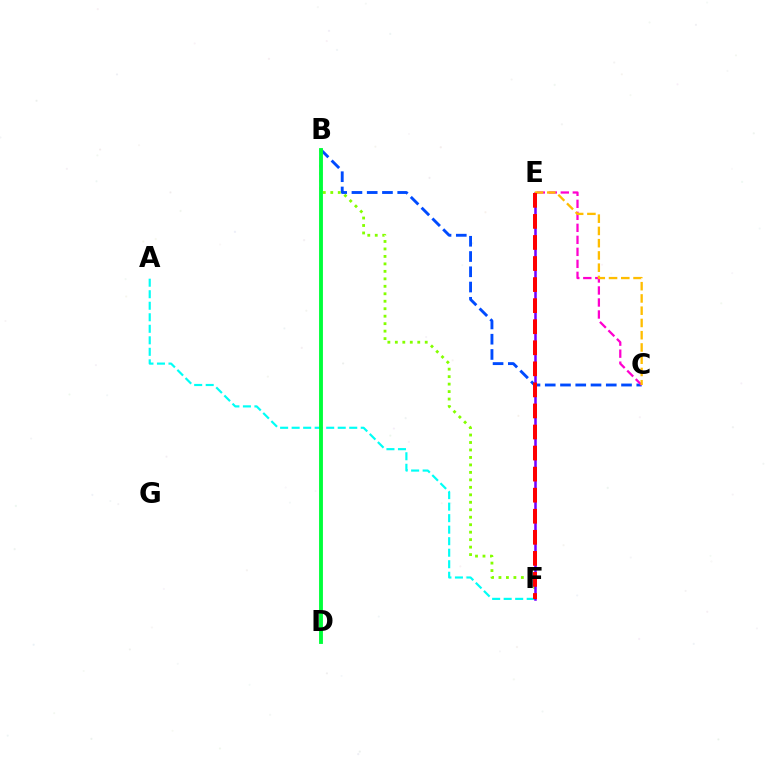{('B', 'C'): [{'color': '#004bff', 'line_style': 'dashed', 'thickness': 2.07}], ('B', 'F'): [{'color': '#84ff00', 'line_style': 'dotted', 'thickness': 2.03}], ('A', 'F'): [{'color': '#00fff6', 'line_style': 'dashed', 'thickness': 1.56}], ('B', 'D'): [{'color': '#00ff39', 'line_style': 'solid', 'thickness': 2.78}], ('C', 'E'): [{'color': '#ff00cf', 'line_style': 'dashed', 'thickness': 1.63}, {'color': '#ffbd00', 'line_style': 'dashed', 'thickness': 1.66}], ('E', 'F'): [{'color': '#7200ff', 'line_style': 'solid', 'thickness': 1.83}, {'color': '#ff0000', 'line_style': 'dashed', 'thickness': 2.86}]}